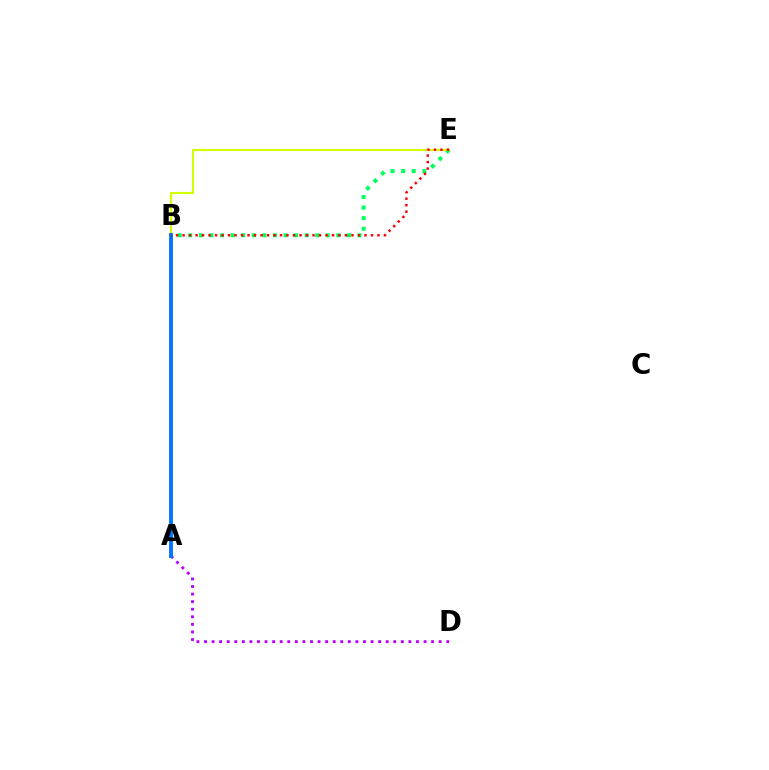{('A', 'D'): [{'color': '#b900ff', 'line_style': 'dotted', 'thickness': 2.06}], ('B', 'E'): [{'color': '#00ff5c', 'line_style': 'dotted', 'thickness': 2.87}, {'color': '#d1ff00', 'line_style': 'solid', 'thickness': 1.52}, {'color': '#ff0000', 'line_style': 'dotted', 'thickness': 1.77}], ('A', 'B'): [{'color': '#0074ff', 'line_style': 'solid', 'thickness': 2.78}]}